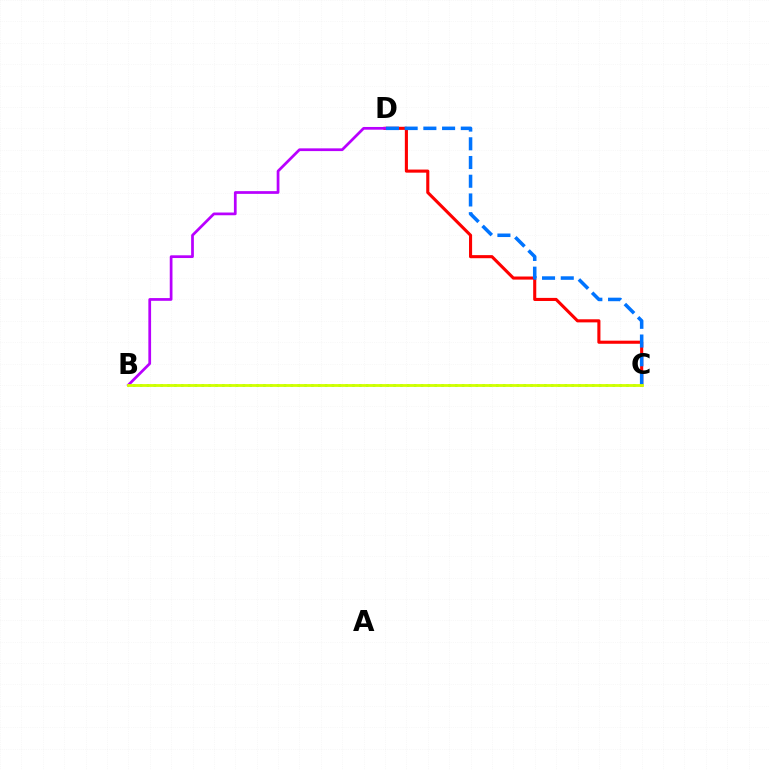{('B', 'C'): [{'color': '#00ff5c', 'line_style': 'dotted', 'thickness': 1.86}, {'color': '#d1ff00', 'line_style': 'solid', 'thickness': 2.03}], ('C', 'D'): [{'color': '#ff0000', 'line_style': 'solid', 'thickness': 2.23}, {'color': '#0074ff', 'line_style': 'dashed', 'thickness': 2.54}], ('B', 'D'): [{'color': '#b900ff', 'line_style': 'solid', 'thickness': 1.97}]}